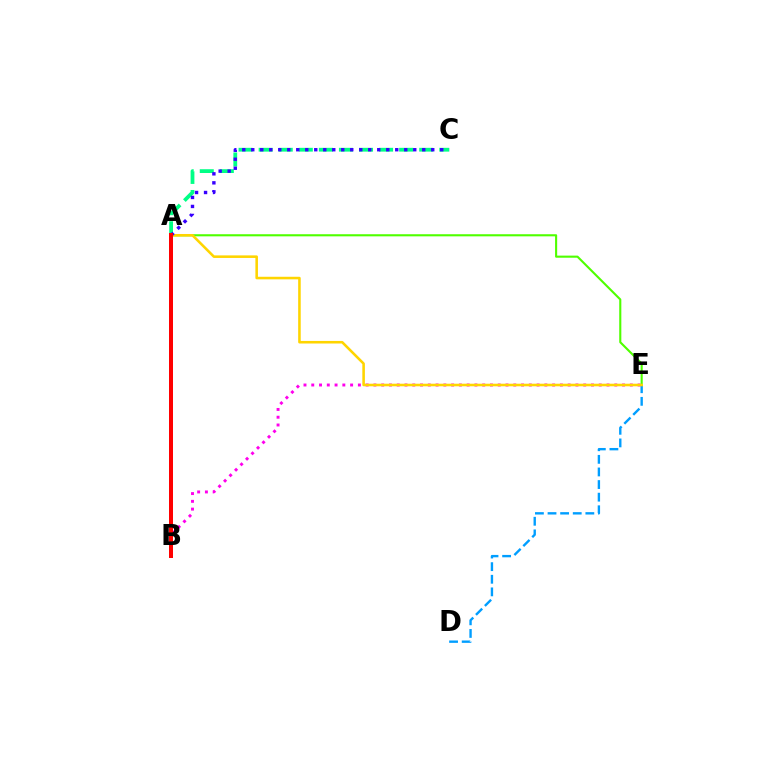{('D', 'E'): [{'color': '#009eff', 'line_style': 'dashed', 'thickness': 1.71}], ('B', 'E'): [{'color': '#ff00ed', 'line_style': 'dotted', 'thickness': 2.11}], ('A', 'E'): [{'color': '#4fff00', 'line_style': 'solid', 'thickness': 1.52}, {'color': '#ffd500', 'line_style': 'solid', 'thickness': 1.85}], ('A', 'C'): [{'color': '#00ff86', 'line_style': 'dashed', 'thickness': 2.73}, {'color': '#3700ff', 'line_style': 'dotted', 'thickness': 2.45}], ('A', 'B'): [{'color': '#ff0000', 'line_style': 'solid', 'thickness': 2.87}]}